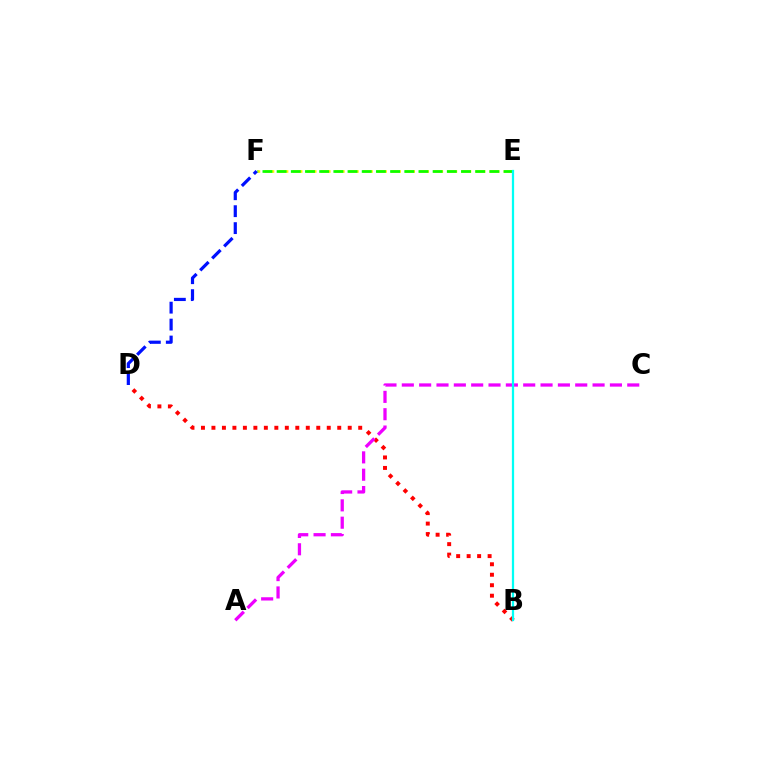{('E', 'F'): [{'color': '#fcf500', 'line_style': 'dashed', 'thickness': 1.91}, {'color': '#08ff00', 'line_style': 'dashed', 'thickness': 1.93}], ('B', 'D'): [{'color': '#ff0000', 'line_style': 'dotted', 'thickness': 2.85}], ('A', 'C'): [{'color': '#ee00ff', 'line_style': 'dashed', 'thickness': 2.36}], ('D', 'F'): [{'color': '#0010ff', 'line_style': 'dashed', 'thickness': 2.3}], ('B', 'E'): [{'color': '#00fff6', 'line_style': 'solid', 'thickness': 1.61}]}